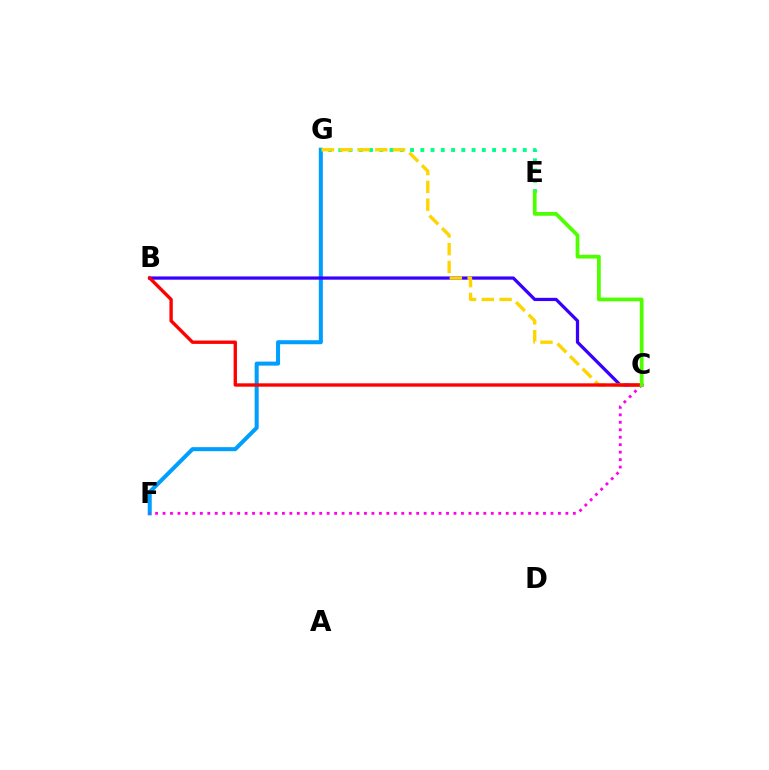{('F', 'G'): [{'color': '#009eff', 'line_style': 'solid', 'thickness': 2.9}], ('B', 'C'): [{'color': '#3700ff', 'line_style': 'solid', 'thickness': 2.33}, {'color': '#ff0000', 'line_style': 'solid', 'thickness': 2.42}], ('E', 'G'): [{'color': '#00ff86', 'line_style': 'dotted', 'thickness': 2.79}], ('C', 'F'): [{'color': '#ff00ed', 'line_style': 'dotted', 'thickness': 2.03}], ('C', 'G'): [{'color': '#ffd500', 'line_style': 'dashed', 'thickness': 2.42}], ('C', 'E'): [{'color': '#4fff00', 'line_style': 'solid', 'thickness': 2.7}]}